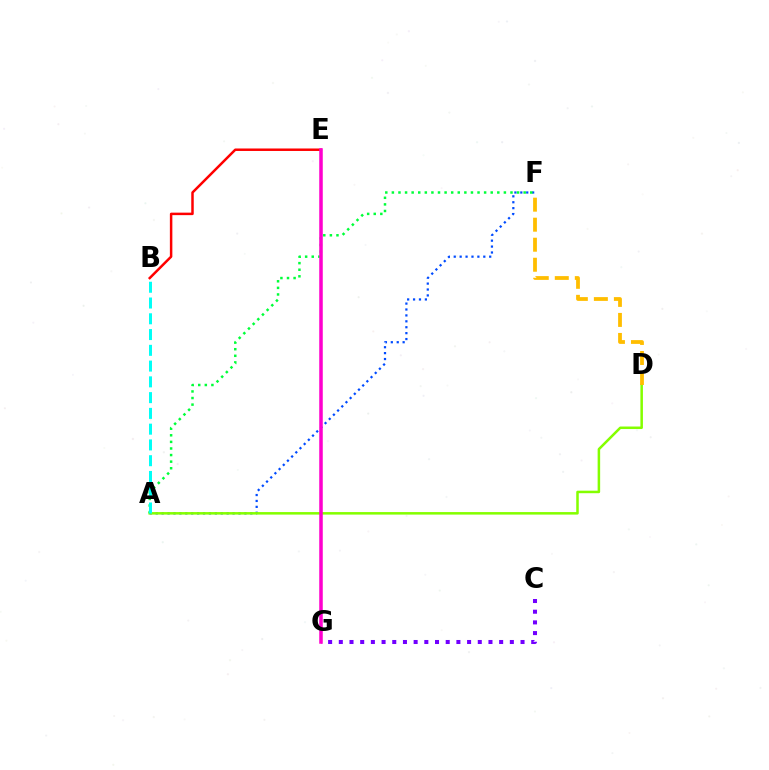{('B', 'E'): [{'color': '#ff0000', 'line_style': 'solid', 'thickness': 1.79}], ('A', 'F'): [{'color': '#004bff', 'line_style': 'dotted', 'thickness': 1.61}, {'color': '#00ff39', 'line_style': 'dotted', 'thickness': 1.79}], ('A', 'D'): [{'color': '#84ff00', 'line_style': 'solid', 'thickness': 1.81}], ('C', 'G'): [{'color': '#7200ff', 'line_style': 'dotted', 'thickness': 2.9}], ('D', 'F'): [{'color': '#ffbd00', 'line_style': 'dashed', 'thickness': 2.72}], ('A', 'B'): [{'color': '#00fff6', 'line_style': 'dashed', 'thickness': 2.14}], ('E', 'G'): [{'color': '#ff00cf', 'line_style': 'solid', 'thickness': 2.54}]}